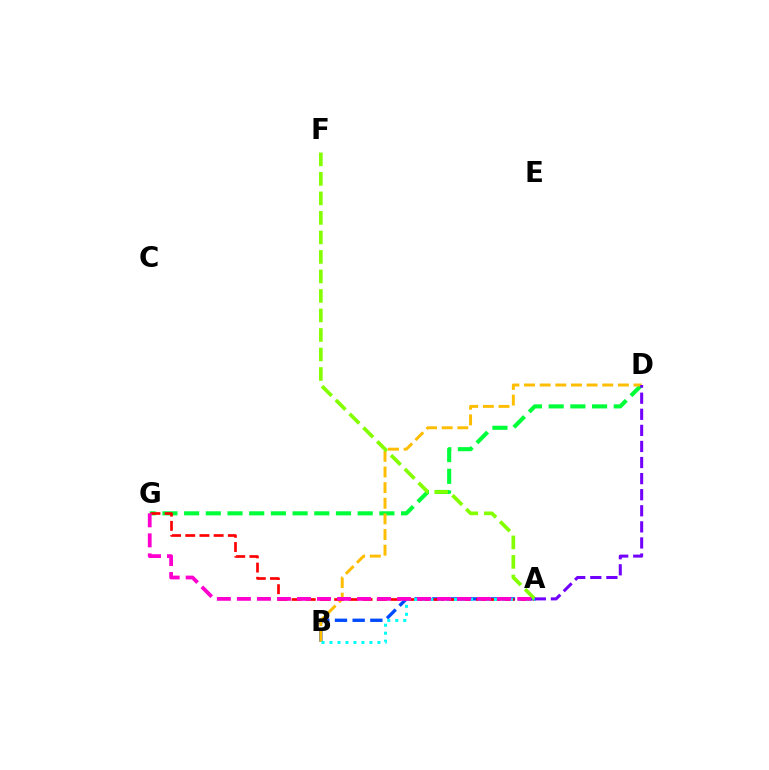{('A', 'B'): [{'color': '#004bff', 'line_style': 'dashed', 'thickness': 2.4}, {'color': '#00fff6', 'line_style': 'dotted', 'thickness': 2.17}], ('D', 'G'): [{'color': '#00ff39', 'line_style': 'dashed', 'thickness': 2.95}], ('B', 'D'): [{'color': '#ffbd00', 'line_style': 'dashed', 'thickness': 2.12}], ('A', 'G'): [{'color': '#ff0000', 'line_style': 'dashed', 'thickness': 1.93}, {'color': '#ff00cf', 'line_style': 'dashed', 'thickness': 2.72}], ('A', 'F'): [{'color': '#84ff00', 'line_style': 'dashed', 'thickness': 2.65}], ('A', 'D'): [{'color': '#7200ff', 'line_style': 'dashed', 'thickness': 2.18}]}